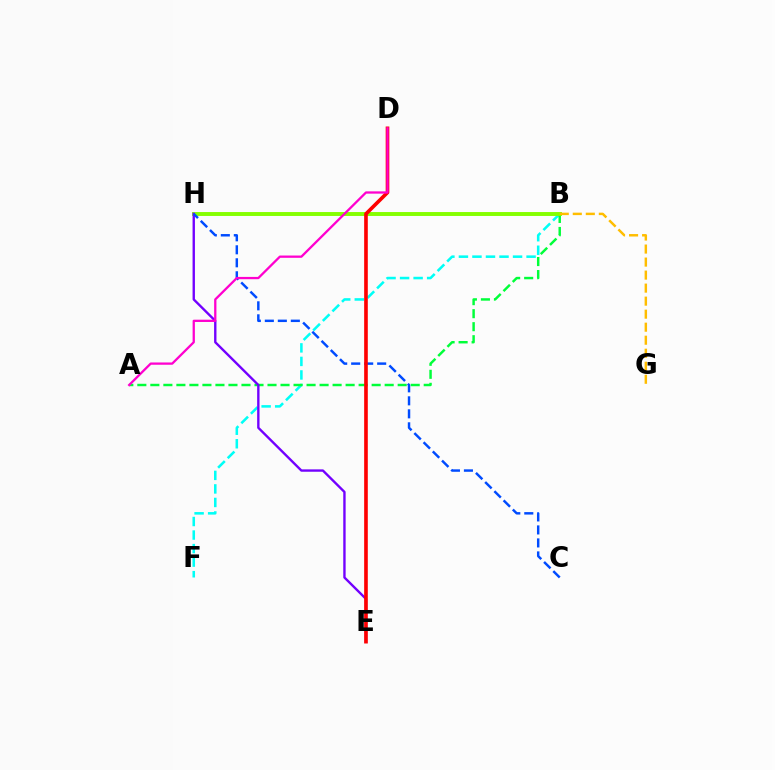{('B', 'F'): [{'color': '#00fff6', 'line_style': 'dashed', 'thickness': 1.84}], ('A', 'B'): [{'color': '#00ff39', 'line_style': 'dashed', 'thickness': 1.77}], ('B', 'H'): [{'color': '#84ff00', 'line_style': 'solid', 'thickness': 2.82}], ('E', 'H'): [{'color': '#7200ff', 'line_style': 'solid', 'thickness': 1.71}], ('B', 'G'): [{'color': '#ffbd00', 'line_style': 'dashed', 'thickness': 1.77}], ('C', 'H'): [{'color': '#004bff', 'line_style': 'dashed', 'thickness': 1.77}], ('D', 'E'): [{'color': '#ff0000', 'line_style': 'solid', 'thickness': 2.62}], ('A', 'D'): [{'color': '#ff00cf', 'line_style': 'solid', 'thickness': 1.64}]}